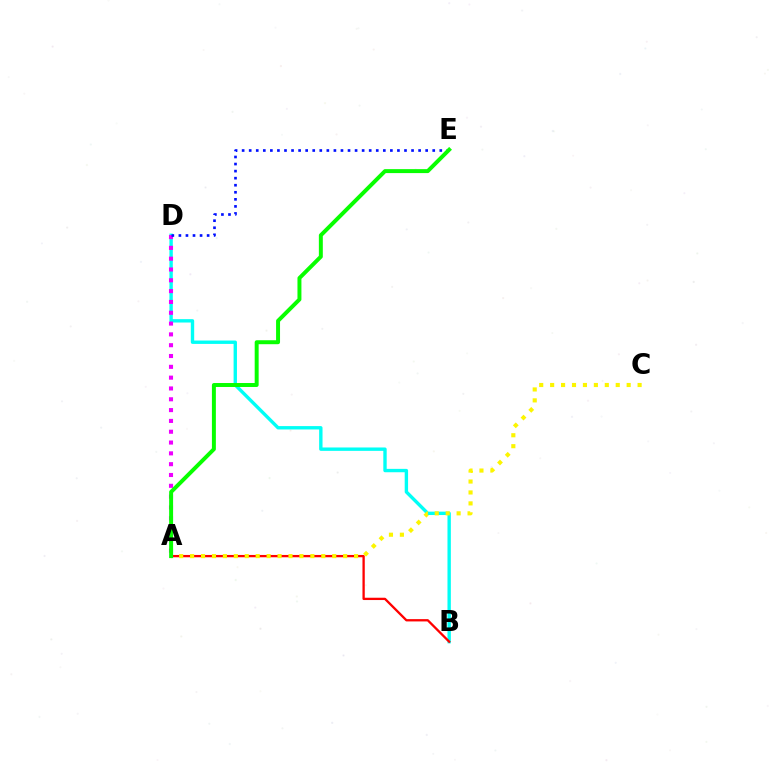{('B', 'D'): [{'color': '#00fff6', 'line_style': 'solid', 'thickness': 2.43}], ('A', 'D'): [{'color': '#ee00ff', 'line_style': 'dotted', 'thickness': 2.94}], ('A', 'B'): [{'color': '#ff0000', 'line_style': 'solid', 'thickness': 1.66}], ('D', 'E'): [{'color': '#0010ff', 'line_style': 'dotted', 'thickness': 1.92}], ('A', 'C'): [{'color': '#fcf500', 'line_style': 'dotted', 'thickness': 2.97}], ('A', 'E'): [{'color': '#08ff00', 'line_style': 'solid', 'thickness': 2.85}]}